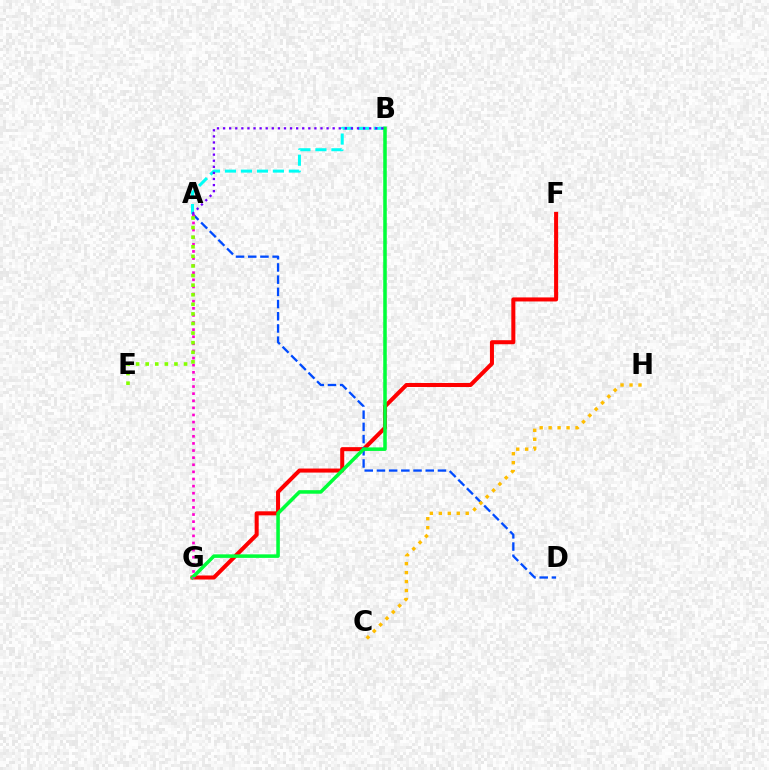{('F', 'G'): [{'color': '#ff0000', 'line_style': 'solid', 'thickness': 2.9}], ('A', 'B'): [{'color': '#00fff6', 'line_style': 'dashed', 'thickness': 2.17}, {'color': '#7200ff', 'line_style': 'dotted', 'thickness': 1.65}], ('A', 'D'): [{'color': '#004bff', 'line_style': 'dashed', 'thickness': 1.66}], ('B', 'G'): [{'color': '#00ff39', 'line_style': 'solid', 'thickness': 2.55}], ('A', 'G'): [{'color': '#ff00cf', 'line_style': 'dotted', 'thickness': 1.93}], ('C', 'H'): [{'color': '#ffbd00', 'line_style': 'dotted', 'thickness': 2.44}], ('A', 'E'): [{'color': '#84ff00', 'line_style': 'dotted', 'thickness': 2.61}]}